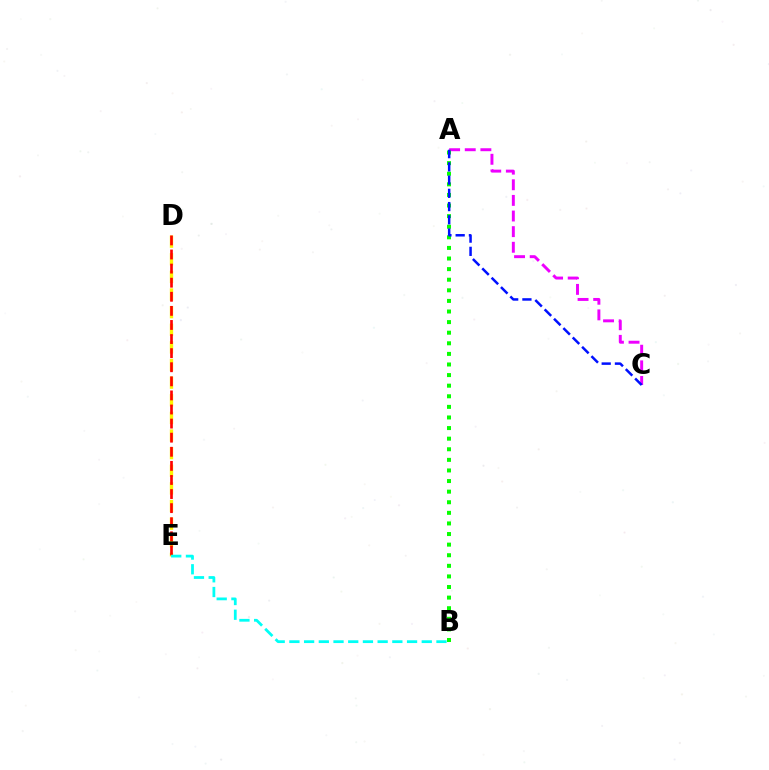{('D', 'E'): [{'color': '#fcf500', 'line_style': 'dashed', 'thickness': 2.39}, {'color': '#ff0000', 'line_style': 'dashed', 'thickness': 1.91}], ('A', 'C'): [{'color': '#ee00ff', 'line_style': 'dashed', 'thickness': 2.12}, {'color': '#0010ff', 'line_style': 'dashed', 'thickness': 1.8}], ('B', 'E'): [{'color': '#00fff6', 'line_style': 'dashed', 'thickness': 2.0}], ('A', 'B'): [{'color': '#08ff00', 'line_style': 'dotted', 'thickness': 2.88}]}